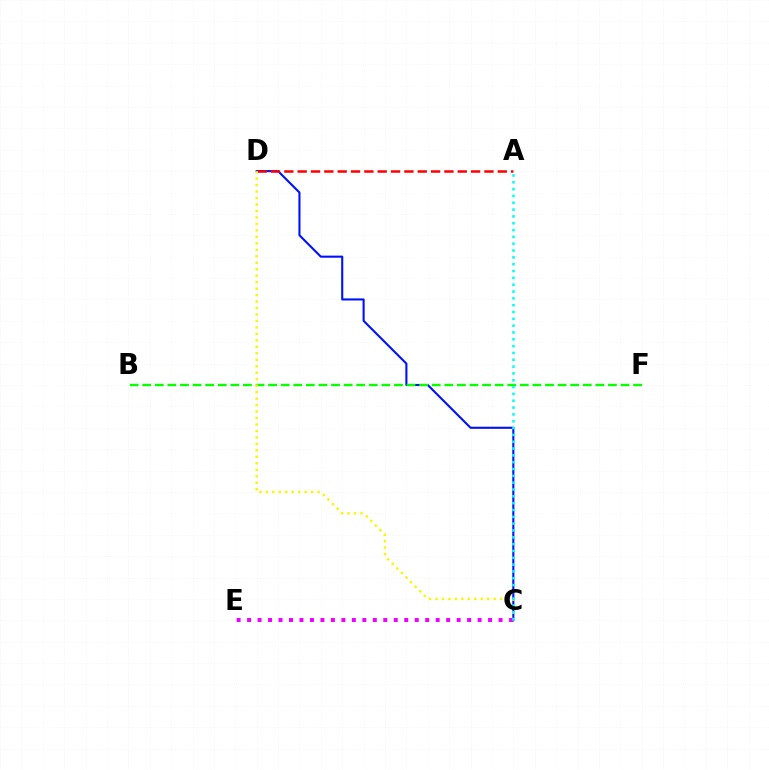{('C', 'D'): [{'color': '#0010ff', 'line_style': 'solid', 'thickness': 1.51}, {'color': '#fcf500', 'line_style': 'dotted', 'thickness': 1.76}], ('A', 'D'): [{'color': '#ff0000', 'line_style': 'dashed', 'thickness': 1.81}], ('B', 'F'): [{'color': '#08ff00', 'line_style': 'dashed', 'thickness': 1.71}], ('C', 'E'): [{'color': '#ee00ff', 'line_style': 'dotted', 'thickness': 2.85}], ('A', 'C'): [{'color': '#00fff6', 'line_style': 'dotted', 'thickness': 1.85}]}